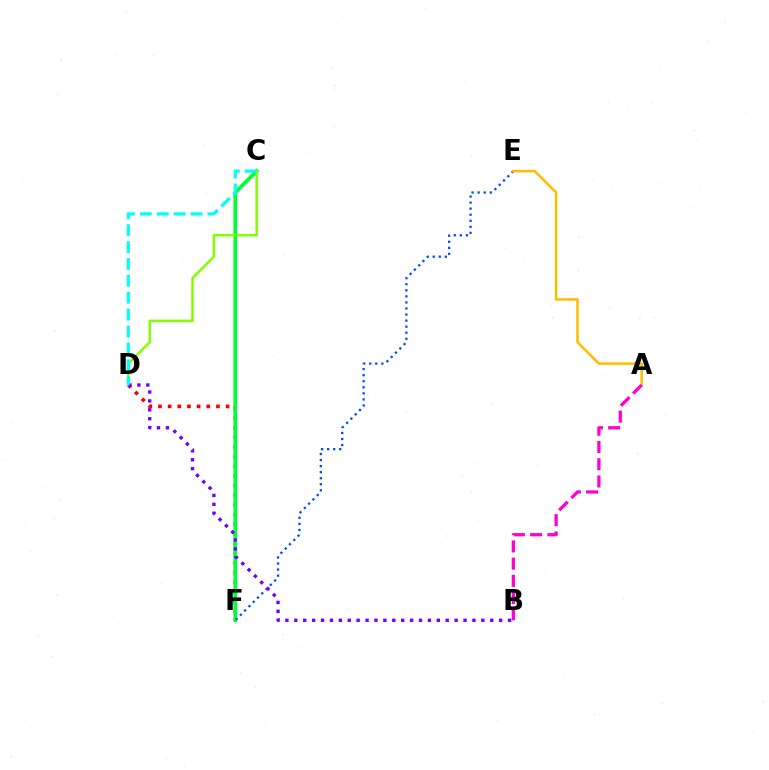{('D', 'F'): [{'color': '#ff0000', 'line_style': 'dotted', 'thickness': 2.63}], ('C', 'F'): [{'color': '#00ff39', 'line_style': 'solid', 'thickness': 2.72}], ('E', 'F'): [{'color': '#004bff', 'line_style': 'dotted', 'thickness': 1.65}], ('C', 'D'): [{'color': '#84ff00', 'line_style': 'solid', 'thickness': 1.81}, {'color': '#00fff6', 'line_style': 'dashed', 'thickness': 2.3}], ('A', 'E'): [{'color': '#ffbd00', 'line_style': 'solid', 'thickness': 1.82}], ('B', 'D'): [{'color': '#7200ff', 'line_style': 'dotted', 'thickness': 2.42}], ('A', 'B'): [{'color': '#ff00cf', 'line_style': 'dashed', 'thickness': 2.34}]}